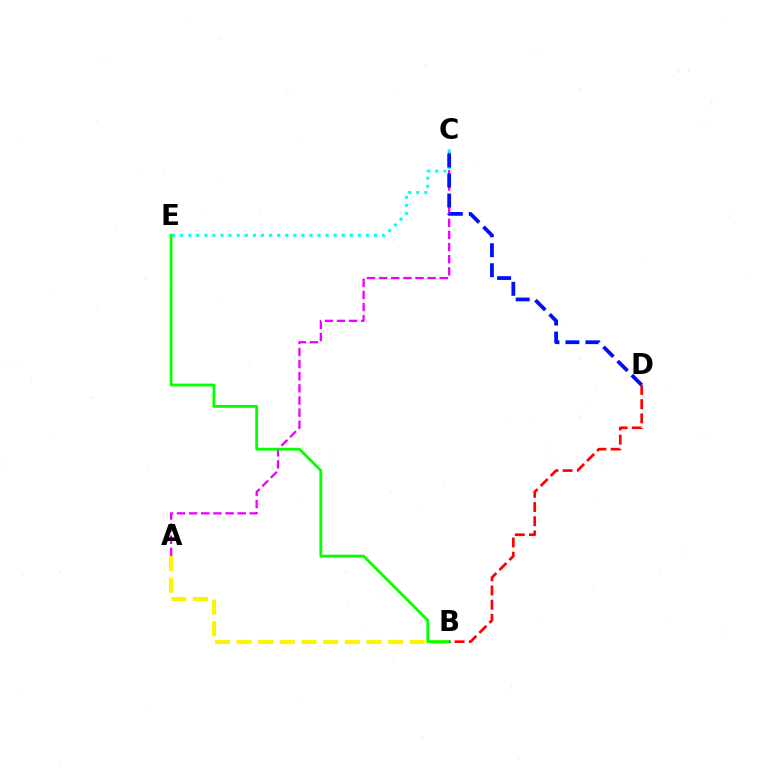{('A', 'C'): [{'color': '#ee00ff', 'line_style': 'dashed', 'thickness': 1.65}], ('C', 'E'): [{'color': '#00fff6', 'line_style': 'dotted', 'thickness': 2.19}], ('C', 'D'): [{'color': '#0010ff', 'line_style': 'dashed', 'thickness': 2.72}], ('A', 'B'): [{'color': '#fcf500', 'line_style': 'dashed', 'thickness': 2.94}], ('B', 'E'): [{'color': '#08ff00', 'line_style': 'solid', 'thickness': 2.03}], ('B', 'D'): [{'color': '#ff0000', 'line_style': 'dashed', 'thickness': 1.93}]}